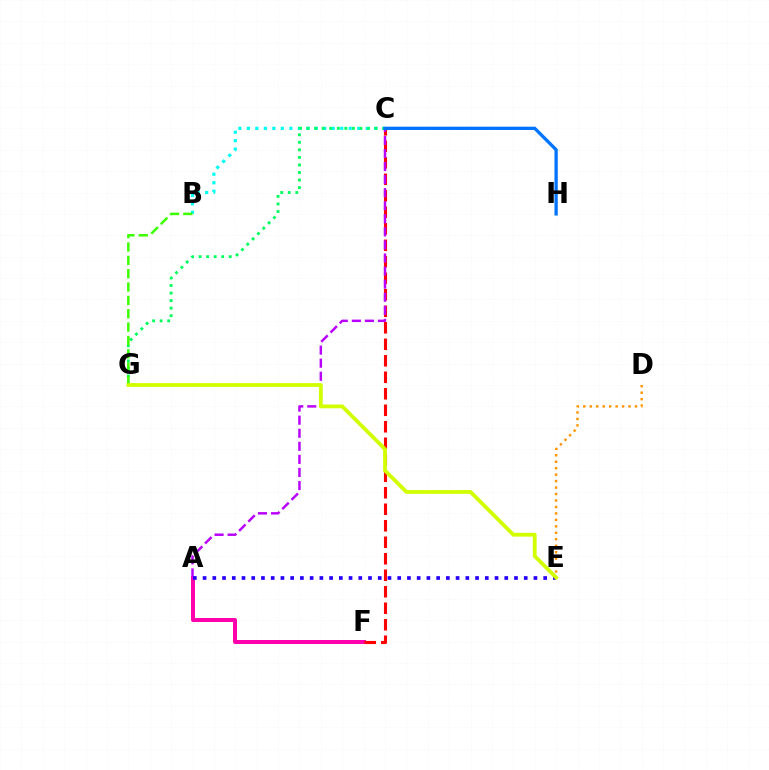{('A', 'F'): [{'color': '#ff00ac', 'line_style': 'solid', 'thickness': 2.88}], ('C', 'F'): [{'color': '#ff0000', 'line_style': 'dashed', 'thickness': 2.24}], ('B', 'C'): [{'color': '#00fff6', 'line_style': 'dotted', 'thickness': 2.31}], ('D', 'E'): [{'color': '#ff9400', 'line_style': 'dotted', 'thickness': 1.75}], ('C', 'G'): [{'color': '#00ff5c', 'line_style': 'dotted', 'thickness': 2.05}], ('B', 'G'): [{'color': '#3dff00', 'line_style': 'dashed', 'thickness': 1.81}], ('A', 'C'): [{'color': '#b900ff', 'line_style': 'dashed', 'thickness': 1.77}], ('C', 'H'): [{'color': '#0074ff', 'line_style': 'solid', 'thickness': 2.37}], ('A', 'E'): [{'color': '#2500ff', 'line_style': 'dotted', 'thickness': 2.64}], ('E', 'G'): [{'color': '#d1ff00', 'line_style': 'solid', 'thickness': 2.74}]}